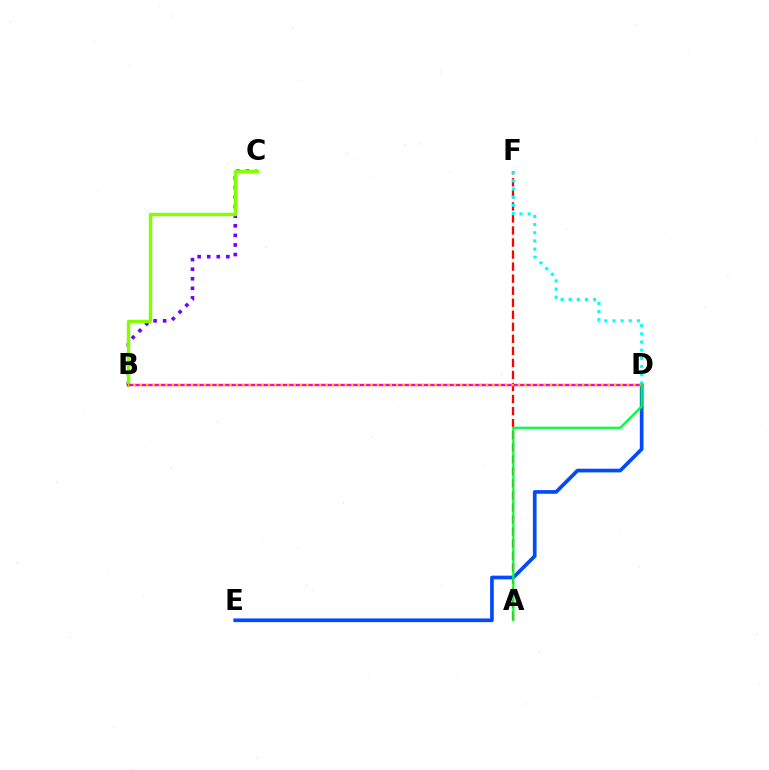{('A', 'F'): [{'color': '#ff0000', 'line_style': 'dashed', 'thickness': 1.64}], ('D', 'E'): [{'color': '#004bff', 'line_style': 'solid', 'thickness': 2.66}], ('D', 'F'): [{'color': '#00fff6', 'line_style': 'dotted', 'thickness': 2.21}], ('B', 'C'): [{'color': '#7200ff', 'line_style': 'dotted', 'thickness': 2.6}, {'color': '#84ff00', 'line_style': 'solid', 'thickness': 2.48}], ('B', 'D'): [{'color': '#ff00cf', 'line_style': 'solid', 'thickness': 1.69}, {'color': '#ffbd00', 'line_style': 'dotted', 'thickness': 1.74}], ('A', 'D'): [{'color': '#00ff39', 'line_style': 'solid', 'thickness': 1.6}]}